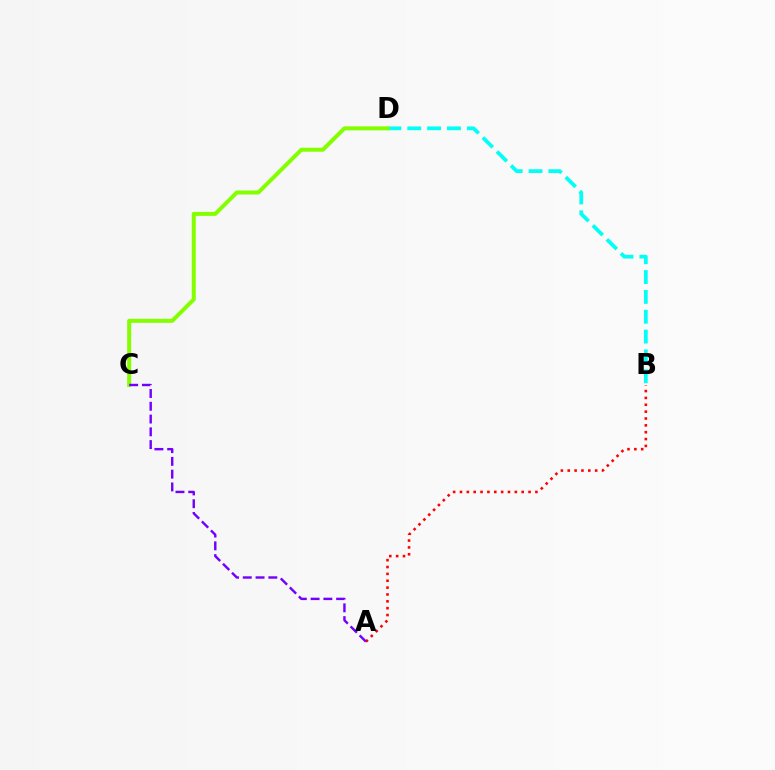{('A', 'B'): [{'color': '#ff0000', 'line_style': 'dotted', 'thickness': 1.86}], ('B', 'D'): [{'color': '#00fff6', 'line_style': 'dashed', 'thickness': 2.7}], ('C', 'D'): [{'color': '#84ff00', 'line_style': 'solid', 'thickness': 2.89}], ('A', 'C'): [{'color': '#7200ff', 'line_style': 'dashed', 'thickness': 1.74}]}